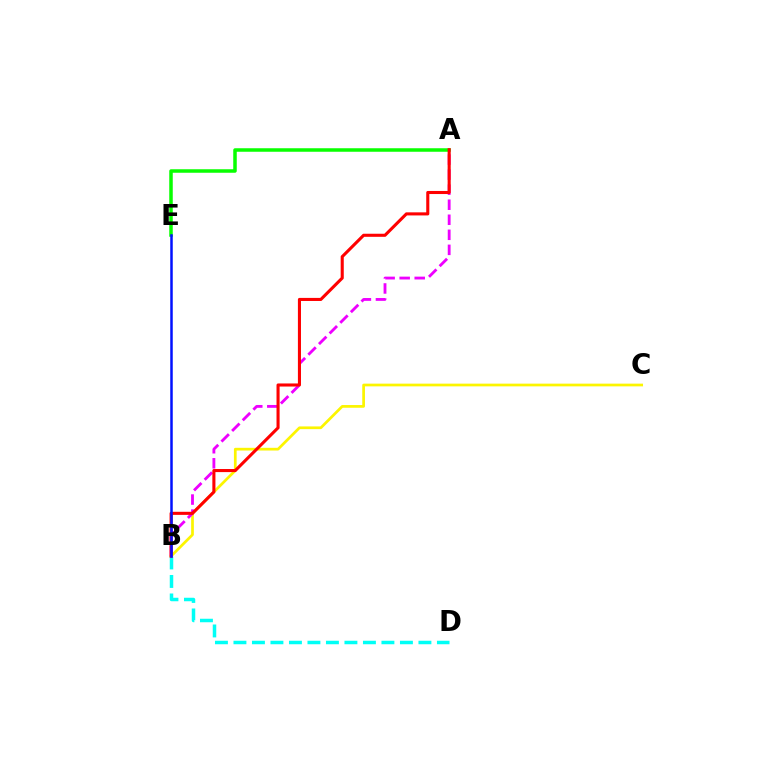{('B', 'C'): [{'color': '#fcf500', 'line_style': 'solid', 'thickness': 1.95}], ('A', 'B'): [{'color': '#ee00ff', 'line_style': 'dashed', 'thickness': 2.04}, {'color': '#ff0000', 'line_style': 'solid', 'thickness': 2.22}], ('A', 'E'): [{'color': '#08ff00', 'line_style': 'solid', 'thickness': 2.52}], ('B', 'D'): [{'color': '#00fff6', 'line_style': 'dashed', 'thickness': 2.51}], ('B', 'E'): [{'color': '#0010ff', 'line_style': 'solid', 'thickness': 1.8}]}